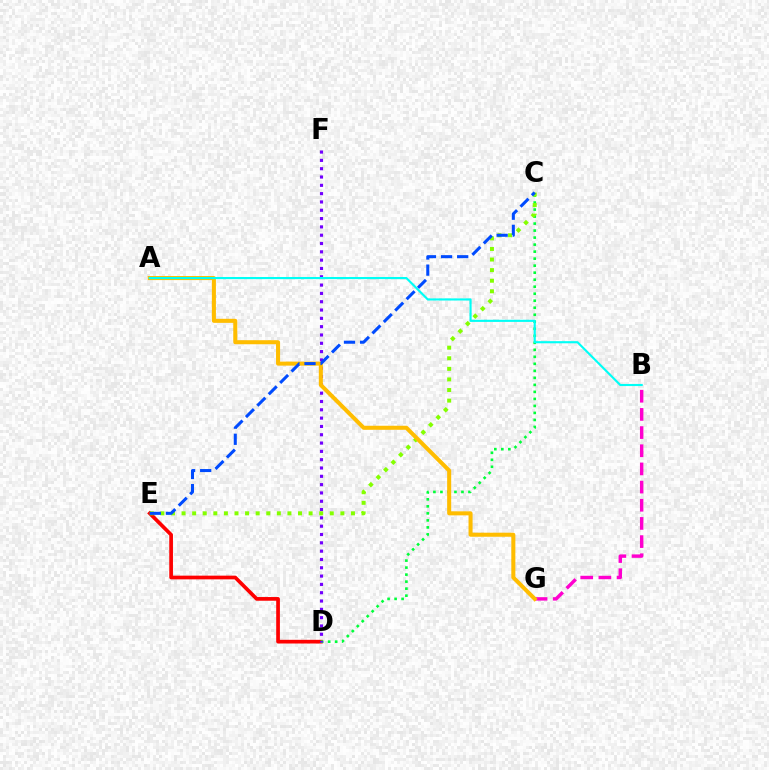{('D', 'E'): [{'color': '#ff0000', 'line_style': 'solid', 'thickness': 2.67}], ('C', 'D'): [{'color': '#00ff39', 'line_style': 'dotted', 'thickness': 1.91}], ('D', 'F'): [{'color': '#7200ff', 'line_style': 'dotted', 'thickness': 2.26}], ('B', 'G'): [{'color': '#ff00cf', 'line_style': 'dashed', 'thickness': 2.47}], ('C', 'E'): [{'color': '#84ff00', 'line_style': 'dotted', 'thickness': 2.88}, {'color': '#004bff', 'line_style': 'dashed', 'thickness': 2.19}], ('A', 'G'): [{'color': '#ffbd00', 'line_style': 'solid', 'thickness': 2.91}], ('A', 'B'): [{'color': '#00fff6', 'line_style': 'solid', 'thickness': 1.54}]}